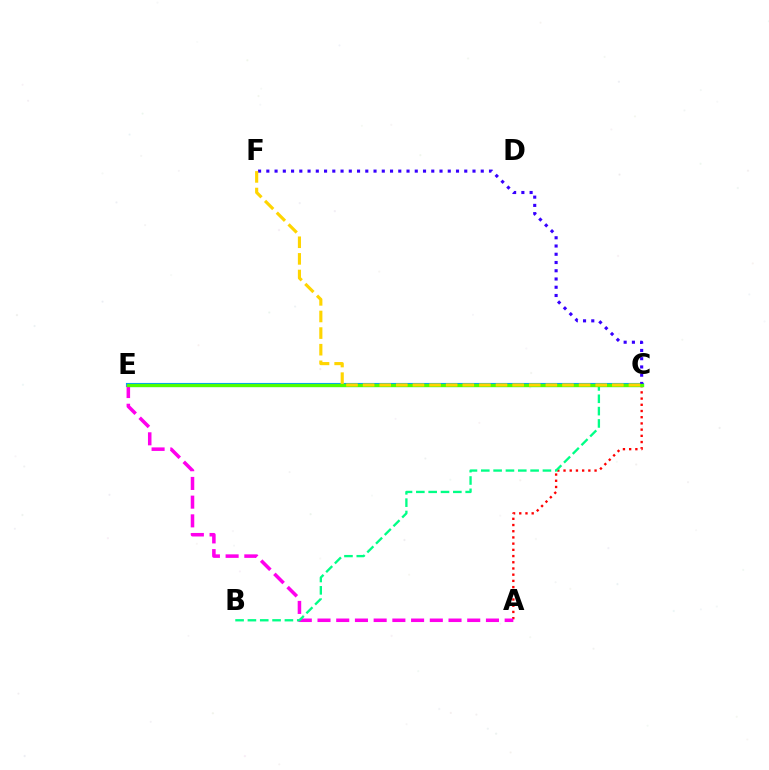{('C', 'E'): [{'color': '#009eff', 'line_style': 'solid', 'thickness': 2.96}, {'color': '#4fff00', 'line_style': 'solid', 'thickness': 2.37}], ('A', 'C'): [{'color': '#ff0000', 'line_style': 'dotted', 'thickness': 1.69}], ('C', 'F'): [{'color': '#3700ff', 'line_style': 'dotted', 'thickness': 2.24}, {'color': '#ffd500', 'line_style': 'dashed', 'thickness': 2.26}], ('A', 'E'): [{'color': '#ff00ed', 'line_style': 'dashed', 'thickness': 2.54}], ('B', 'C'): [{'color': '#00ff86', 'line_style': 'dashed', 'thickness': 1.68}]}